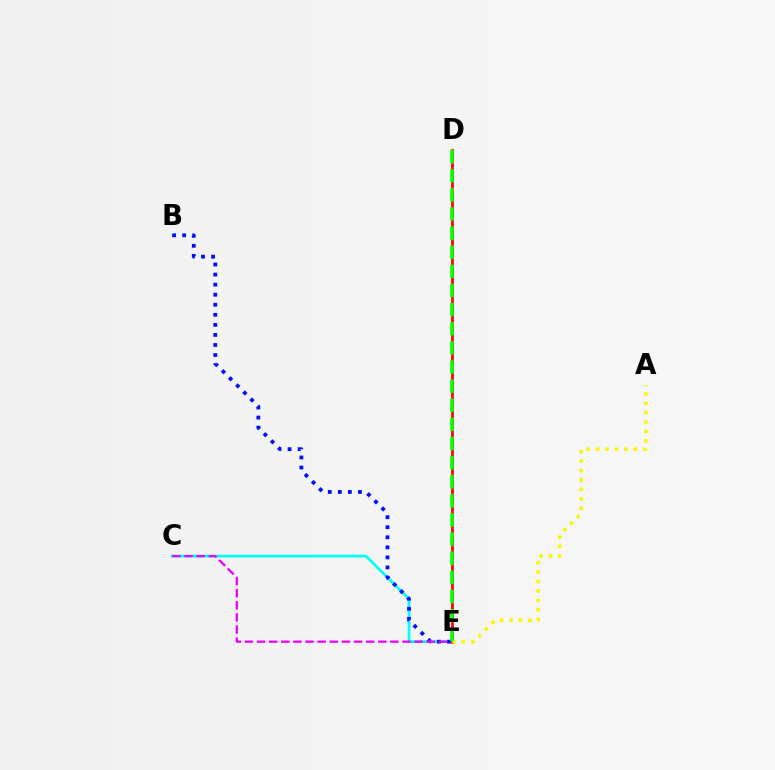{('C', 'E'): [{'color': '#00fff6', 'line_style': 'solid', 'thickness': 1.97}, {'color': '#ee00ff', 'line_style': 'dashed', 'thickness': 1.65}], ('D', 'E'): [{'color': '#ff0000', 'line_style': 'solid', 'thickness': 1.94}, {'color': '#08ff00', 'line_style': 'dashed', 'thickness': 2.6}], ('A', 'E'): [{'color': '#fcf500', 'line_style': 'dotted', 'thickness': 2.56}], ('B', 'E'): [{'color': '#0010ff', 'line_style': 'dotted', 'thickness': 2.73}]}